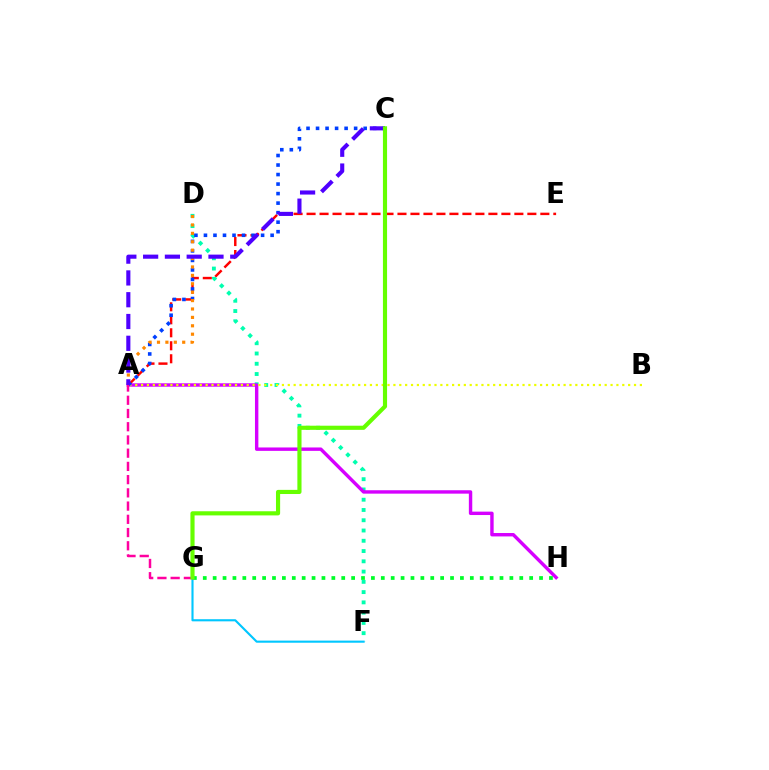{('A', 'E'): [{'color': '#ff0000', 'line_style': 'dashed', 'thickness': 1.76}], ('D', 'F'): [{'color': '#00ffaf', 'line_style': 'dotted', 'thickness': 2.79}], ('A', 'H'): [{'color': '#d600ff', 'line_style': 'solid', 'thickness': 2.45}], ('A', 'B'): [{'color': '#eeff00', 'line_style': 'dotted', 'thickness': 1.59}], ('A', 'C'): [{'color': '#003fff', 'line_style': 'dotted', 'thickness': 2.59}, {'color': '#4f00ff', 'line_style': 'dashed', 'thickness': 2.96}], ('A', 'D'): [{'color': '#ff8800', 'line_style': 'dotted', 'thickness': 2.28}], ('G', 'H'): [{'color': '#00ff27', 'line_style': 'dotted', 'thickness': 2.69}], ('F', 'G'): [{'color': '#00c7ff', 'line_style': 'solid', 'thickness': 1.53}], ('A', 'G'): [{'color': '#ff00a0', 'line_style': 'dashed', 'thickness': 1.8}], ('C', 'G'): [{'color': '#66ff00', 'line_style': 'solid', 'thickness': 2.98}]}